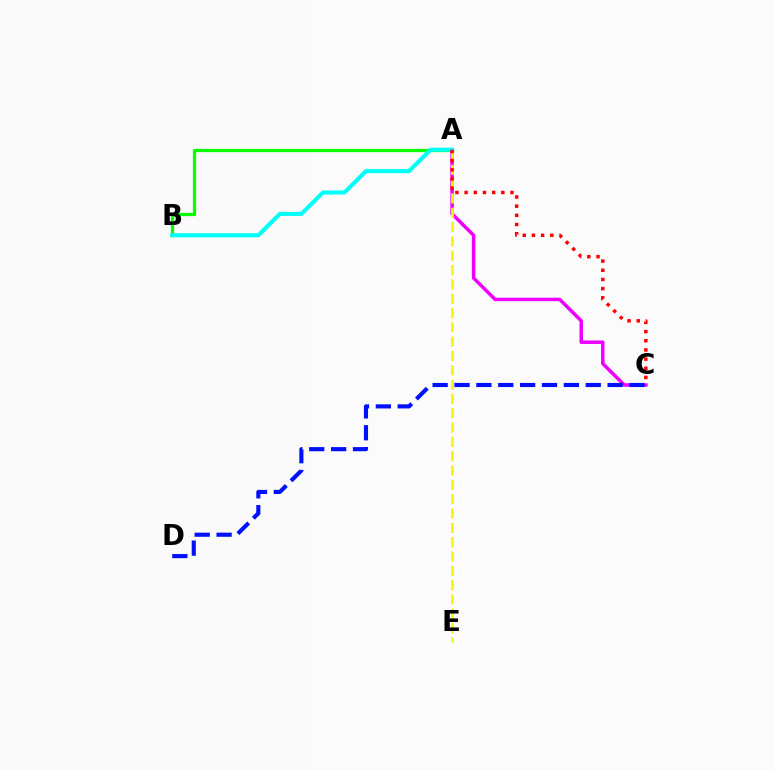{('A', 'B'): [{'color': '#08ff00', 'line_style': 'solid', 'thickness': 2.34}, {'color': '#00fff6', 'line_style': 'solid', 'thickness': 2.95}], ('A', 'C'): [{'color': '#ee00ff', 'line_style': 'solid', 'thickness': 2.51}, {'color': '#ff0000', 'line_style': 'dotted', 'thickness': 2.49}], ('A', 'E'): [{'color': '#fcf500', 'line_style': 'dashed', 'thickness': 1.95}], ('C', 'D'): [{'color': '#0010ff', 'line_style': 'dashed', 'thickness': 2.97}]}